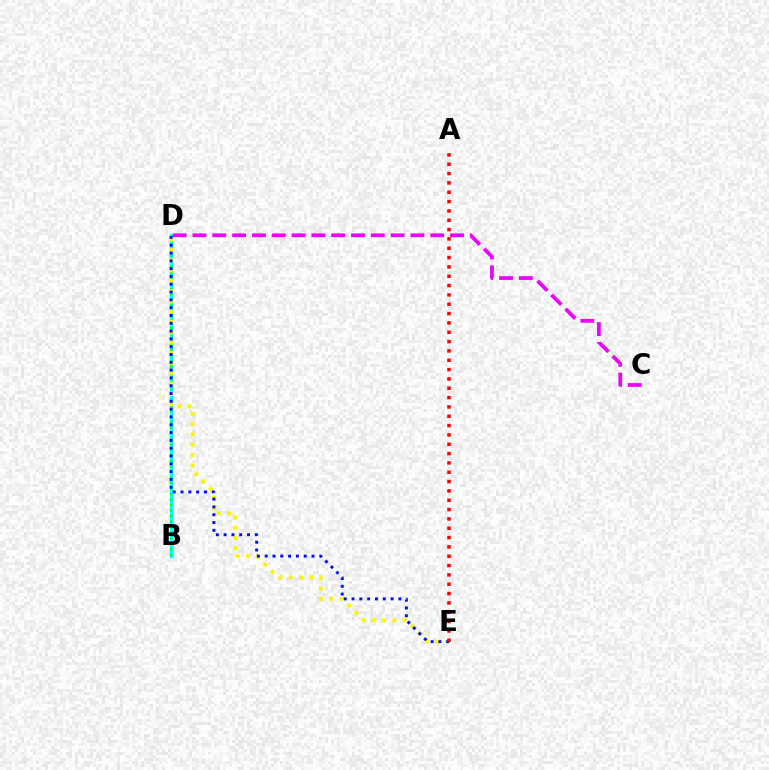{('B', 'D'): [{'color': '#00fff6', 'line_style': 'solid', 'thickness': 2.38}, {'color': '#08ff00', 'line_style': 'dotted', 'thickness': 1.5}], ('D', 'E'): [{'color': '#fcf500', 'line_style': 'dotted', 'thickness': 2.8}, {'color': '#0010ff', 'line_style': 'dotted', 'thickness': 2.12}], ('C', 'D'): [{'color': '#ee00ff', 'line_style': 'dashed', 'thickness': 2.69}], ('A', 'E'): [{'color': '#ff0000', 'line_style': 'dotted', 'thickness': 2.54}]}